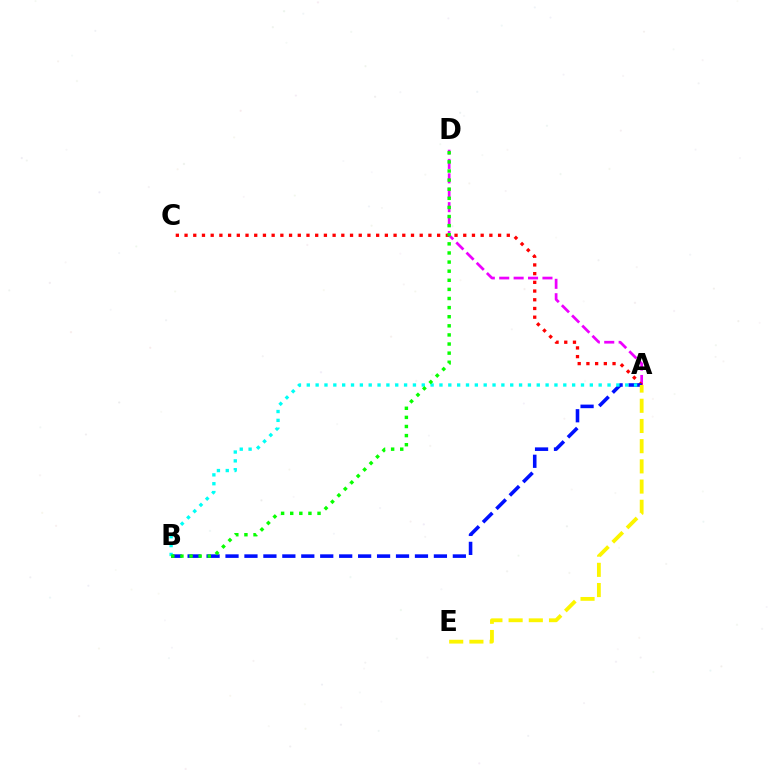{('A', 'D'): [{'color': '#ee00ff', 'line_style': 'dashed', 'thickness': 1.96}], ('A', 'C'): [{'color': '#ff0000', 'line_style': 'dotted', 'thickness': 2.37}], ('A', 'B'): [{'color': '#0010ff', 'line_style': 'dashed', 'thickness': 2.57}, {'color': '#00fff6', 'line_style': 'dotted', 'thickness': 2.4}], ('A', 'E'): [{'color': '#fcf500', 'line_style': 'dashed', 'thickness': 2.74}], ('B', 'D'): [{'color': '#08ff00', 'line_style': 'dotted', 'thickness': 2.47}]}